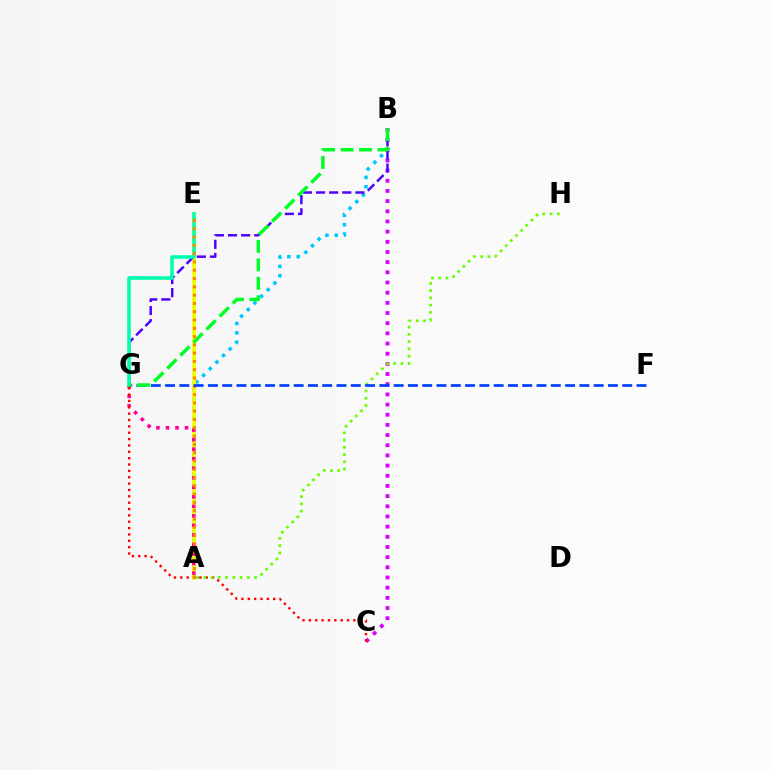{('A', 'B'): [{'color': '#00c7ff', 'line_style': 'dotted', 'thickness': 2.55}], ('B', 'C'): [{'color': '#d600ff', 'line_style': 'dotted', 'thickness': 2.76}], ('A', 'E'): [{'color': '#eeff00', 'line_style': 'solid', 'thickness': 2.61}, {'color': '#ff8800', 'line_style': 'dotted', 'thickness': 2.25}], ('A', 'G'): [{'color': '#ff00a0', 'line_style': 'dotted', 'thickness': 2.59}], ('B', 'G'): [{'color': '#4f00ff', 'line_style': 'dashed', 'thickness': 1.78}, {'color': '#00ff27', 'line_style': 'dashed', 'thickness': 2.51}], ('C', 'G'): [{'color': '#ff0000', 'line_style': 'dotted', 'thickness': 1.73}], ('A', 'H'): [{'color': '#66ff00', 'line_style': 'dotted', 'thickness': 1.97}], ('E', 'G'): [{'color': '#00ffaf', 'line_style': 'solid', 'thickness': 2.58}], ('F', 'G'): [{'color': '#003fff', 'line_style': 'dashed', 'thickness': 1.94}]}